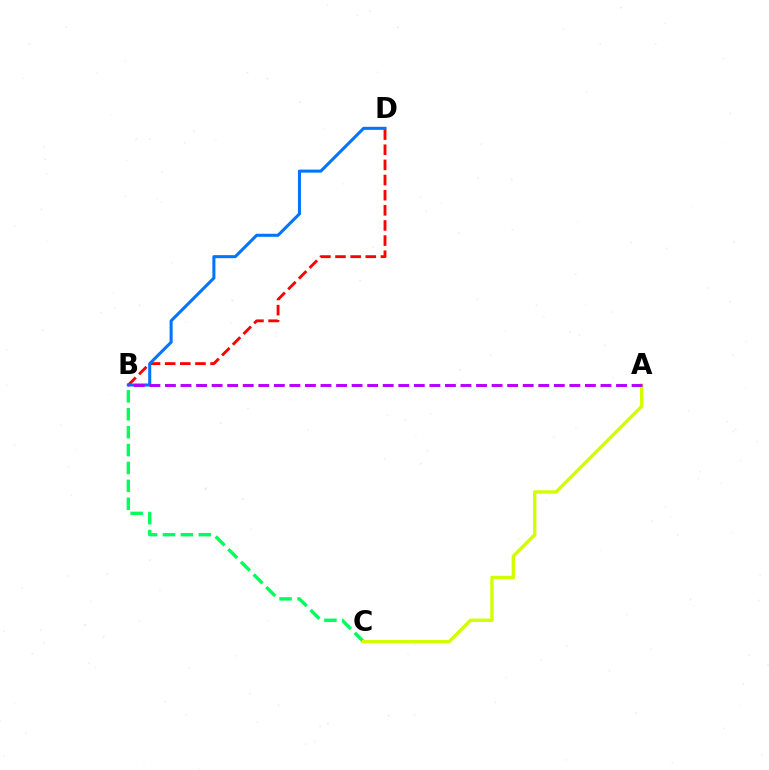{('B', 'D'): [{'color': '#ff0000', 'line_style': 'dashed', 'thickness': 2.06}, {'color': '#0074ff', 'line_style': 'solid', 'thickness': 2.19}], ('B', 'C'): [{'color': '#00ff5c', 'line_style': 'dashed', 'thickness': 2.43}], ('A', 'C'): [{'color': '#d1ff00', 'line_style': 'solid', 'thickness': 2.42}], ('A', 'B'): [{'color': '#b900ff', 'line_style': 'dashed', 'thickness': 2.11}]}